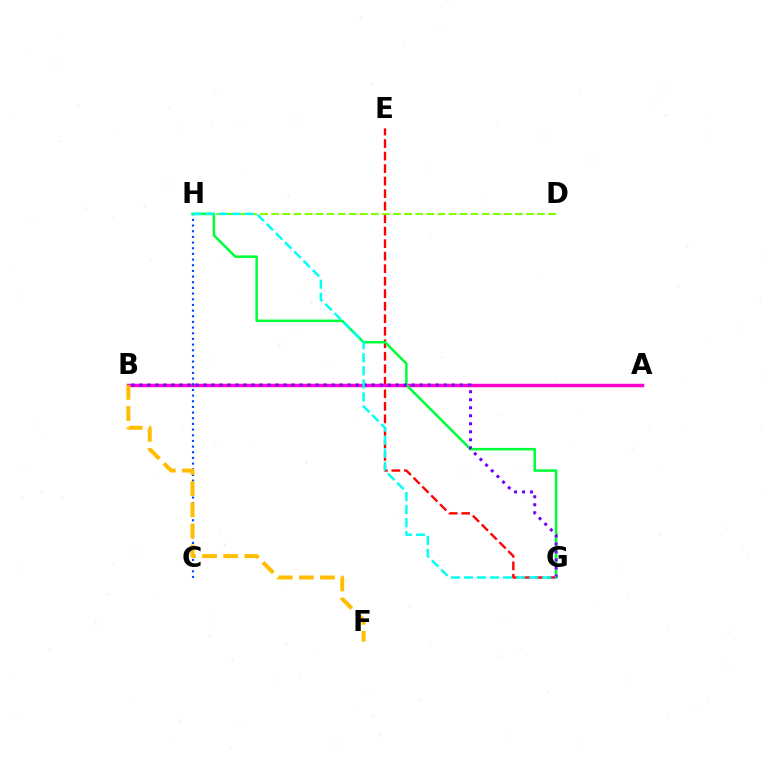{('E', 'G'): [{'color': '#ff0000', 'line_style': 'dashed', 'thickness': 1.7}], ('A', 'B'): [{'color': '#ff00cf', 'line_style': 'solid', 'thickness': 2.48}], ('C', 'H'): [{'color': '#004bff', 'line_style': 'dotted', 'thickness': 1.54}], ('G', 'H'): [{'color': '#00ff39', 'line_style': 'solid', 'thickness': 1.83}, {'color': '#00fff6', 'line_style': 'dashed', 'thickness': 1.77}], ('D', 'H'): [{'color': '#84ff00', 'line_style': 'dashed', 'thickness': 1.5}], ('B', 'G'): [{'color': '#7200ff', 'line_style': 'dotted', 'thickness': 2.18}], ('B', 'F'): [{'color': '#ffbd00', 'line_style': 'dashed', 'thickness': 2.87}]}